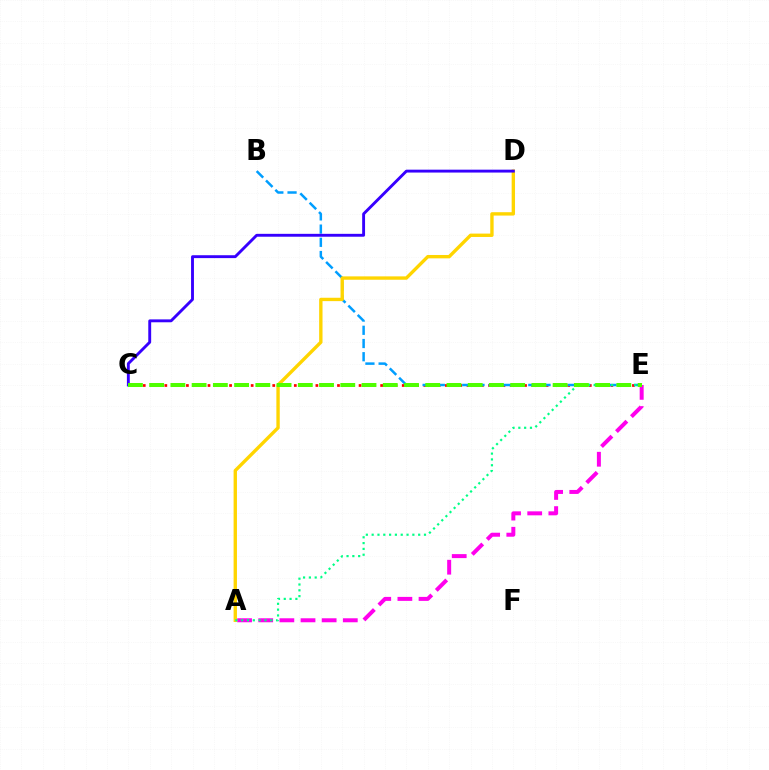{('C', 'E'): [{'color': '#ff0000', 'line_style': 'dotted', 'thickness': 1.95}, {'color': '#4fff00', 'line_style': 'dashed', 'thickness': 2.88}], ('B', 'E'): [{'color': '#009eff', 'line_style': 'dashed', 'thickness': 1.79}], ('A', 'D'): [{'color': '#ffd500', 'line_style': 'solid', 'thickness': 2.43}], ('C', 'D'): [{'color': '#3700ff', 'line_style': 'solid', 'thickness': 2.08}], ('A', 'E'): [{'color': '#ff00ed', 'line_style': 'dashed', 'thickness': 2.87}, {'color': '#00ff86', 'line_style': 'dotted', 'thickness': 1.58}]}